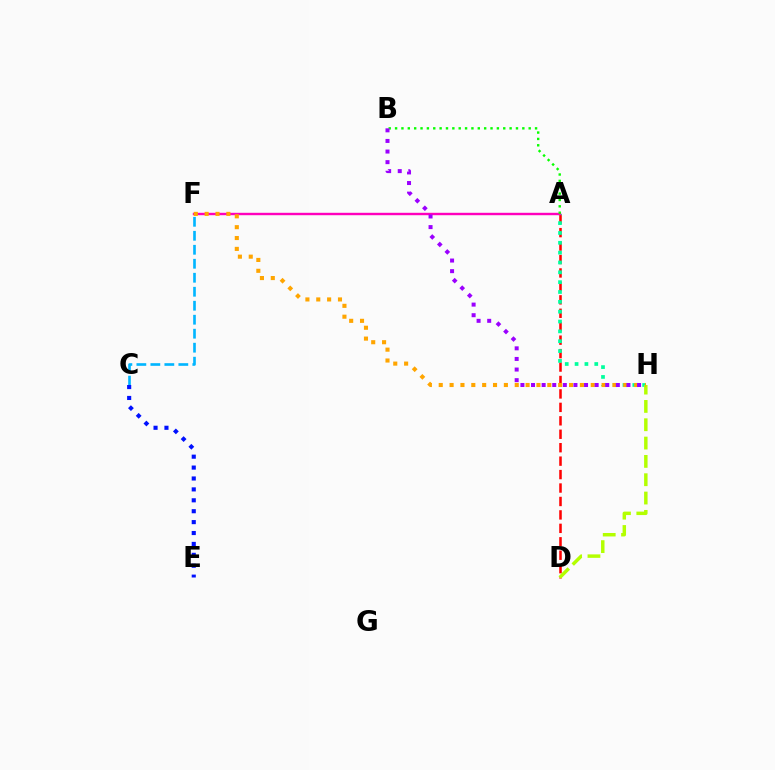{('C', 'F'): [{'color': '#00b5ff', 'line_style': 'dashed', 'thickness': 1.9}], ('C', 'E'): [{'color': '#0010ff', 'line_style': 'dotted', 'thickness': 2.96}], ('A', 'D'): [{'color': '#ff0000', 'line_style': 'dashed', 'thickness': 1.83}], ('A', 'H'): [{'color': '#00ff9d', 'line_style': 'dotted', 'thickness': 2.67}], ('D', 'H'): [{'color': '#b3ff00', 'line_style': 'dashed', 'thickness': 2.49}], ('A', 'F'): [{'color': '#ff00bd', 'line_style': 'solid', 'thickness': 1.73}], ('F', 'H'): [{'color': '#ffa500', 'line_style': 'dotted', 'thickness': 2.95}], ('A', 'B'): [{'color': '#08ff00', 'line_style': 'dotted', 'thickness': 1.73}], ('B', 'H'): [{'color': '#9b00ff', 'line_style': 'dotted', 'thickness': 2.88}]}